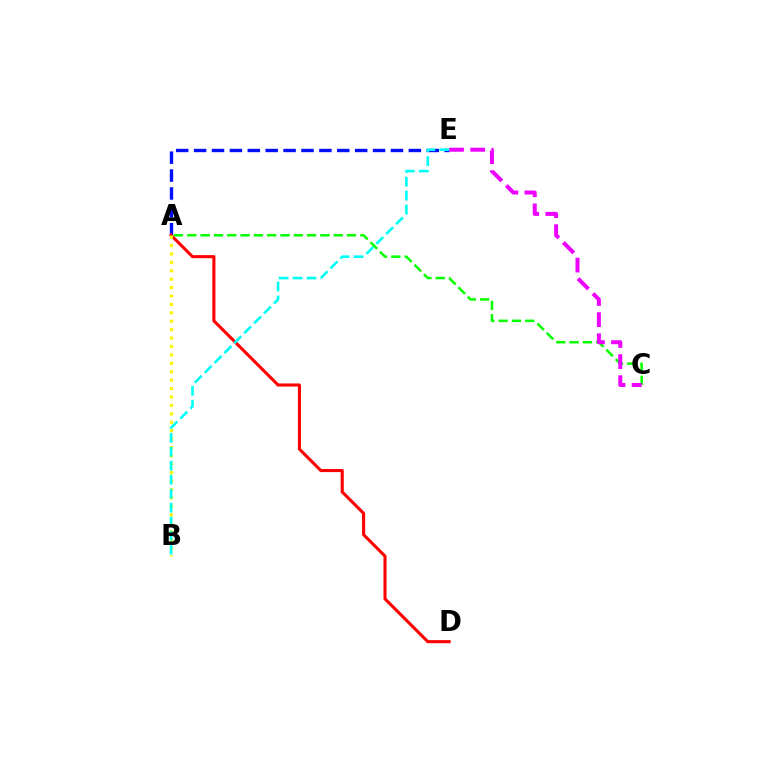{('A', 'E'): [{'color': '#0010ff', 'line_style': 'dashed', 'thickness': 2.43}], ('A', 'D'): [{'color': '#ff0000', 'line_style': 'solid', 'thickness': 2.22}], ('A', 'C'): [{'color': '#08ff00', 'line_style': 'dashed', 'thickness': 1.81}], ('C', 'E'): [{'color': '#ee00ff', 'line_style': 'dashed', 'thickness': 2.87}], ('A', 'B'): [{'color': '#fcf500', 'line_style': 'dotted', 'thickness': 2.29}], ('B', 'E'): [{'color': '#00fff6', 'line_style': 'dashed', 'thickness': 1.9}]}